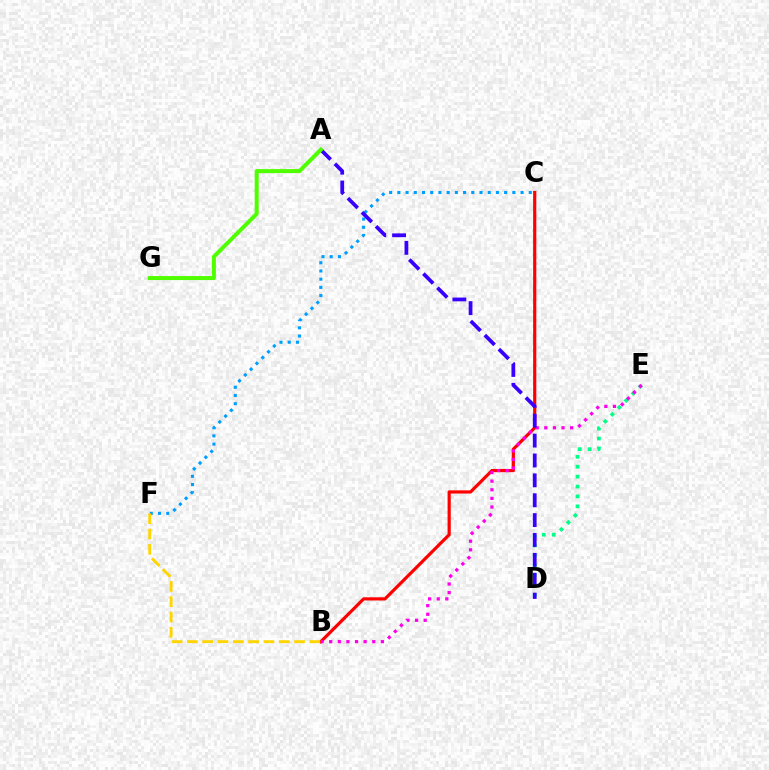{('B', 'C'): [{'color': '#ff0000', 'line_style': 'solid', 'thickness': 2.29}], ('C', 'F'): [{'color': '#009eff', 'line_style': 'dotted', 'thickness': 2.23}], ('D', 'E'): [{'color': '#00ff86', 'line_style': 'dotted', 'thickness': 2.69}], ('B', 'E'): [{'color': '#ff00ed', 'line_style': 'dotted', 'thickness': 2.34}], ('A', 'D'): [{'color': '#3700ff', 'line_style': 'dashed', 'thickness': 2.7}], ('A', 'G'): [{'color': '#4fff00', 'line_style': 'solid', 'thickness': 2.88}], ('B', 'F'): [{'color': '#ffd500', 'line_style': 'dashed', 'thickness': 2.08}]}